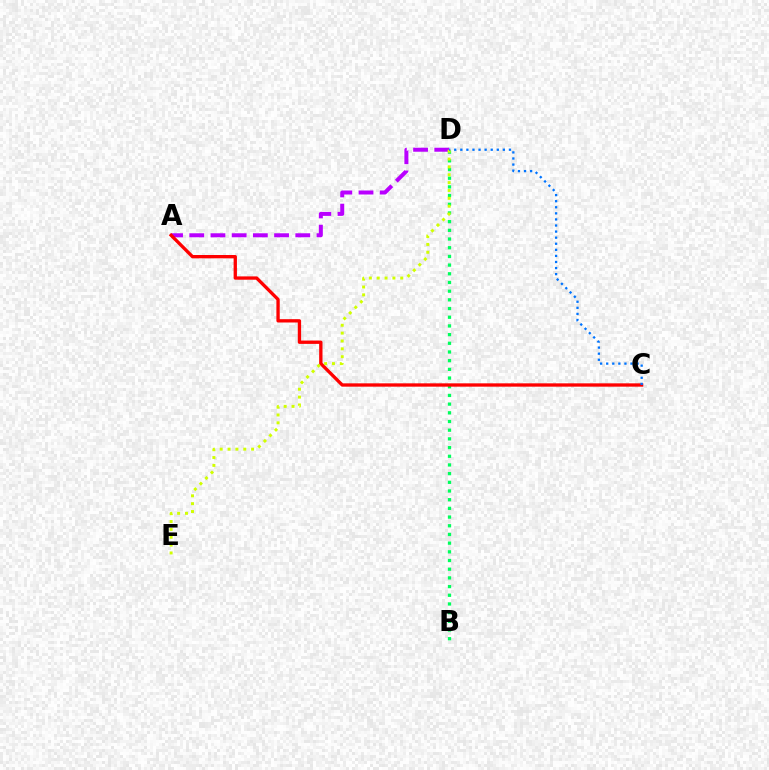{('B', 'D'): [{'color': '#00ff5c', 'line_style': 'dotted', 'thickness': 2.36}], ('A', 'D'): [{'color': '#b900ff', 'line_style': 'dashed', 'thickness': 2.88}], ('A', 'C'): [{'color': '#ff0000', 'line_style': 'solid', 'thickness': 2.39}], ('D', 'E'): [{'color': '#d1ff00', 'line_style': 'dotted', 'thickness': 2.13}], ('C', 'D'): [{'color': '#0074ff', 'line_style': 'dotted', 'thickness': 1.65}]}